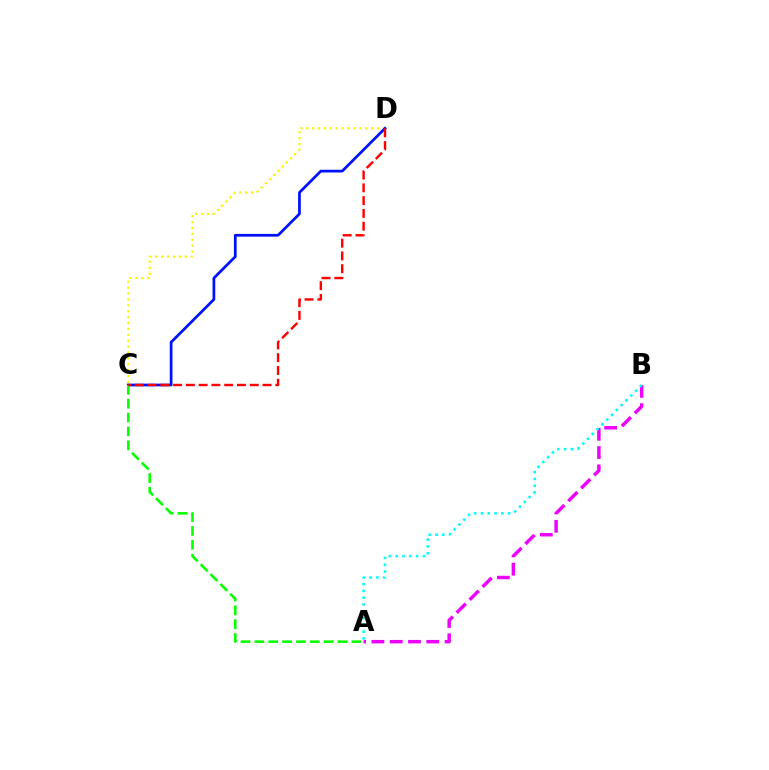{('A', 'B'): [{'color': '#ee00ff', 'line_style': 'dashed', 'thickness': 2.48}, {'color': '#00fff6', 'line_style': 'dotted', 'thickness': 1.85}], ('C', 'D'): [{'color': '#fcf500', 'line_style': 'dotted', 'thickness': 1.6}, {'color': '#0010ff', 'line_style': 'solid', 'thickness': 1.96}, {'color': '#ff0000', 'line_style': 'dashed', 'thickness': 1.74}], ('A', 'C'): [{'color': '#08ff00', 'line_style': 'dashed', 'thickness': 1.88}]}